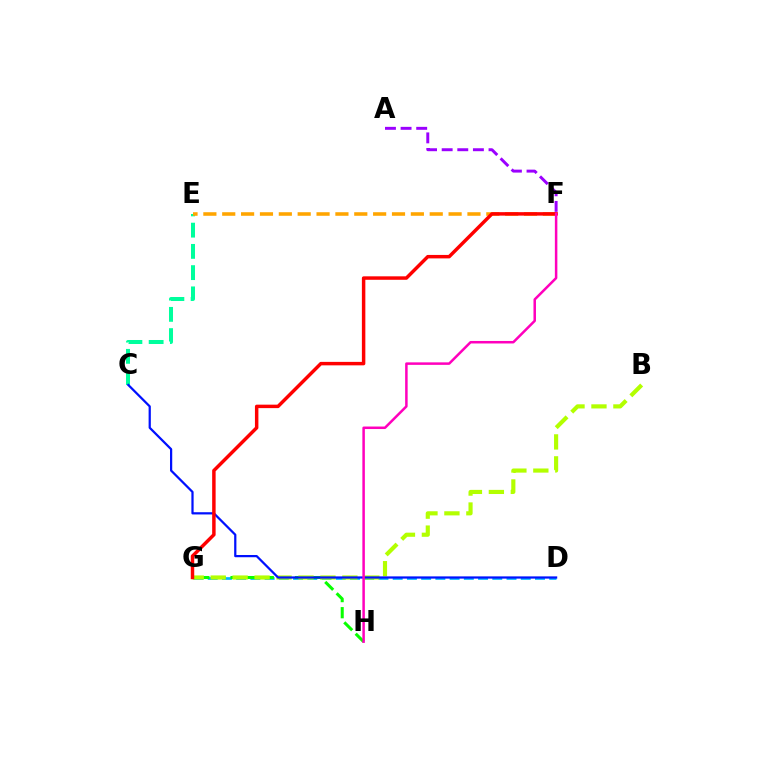{('D', 'G'): [{'color': '#00b5ff', 'line_style': 'dashed', 'thickness': 1.93}], ('G', 'H'): [{'color': '#08ff00', 'line_style': 'dashed', 'thickness': 2.19}], ('B', 'G'): [{'color': '#b3ff00', 'line_style': 'dashed', 'thickness': 2.98}], ('A', 'F'): [{'color': '#9b00ff', 'line_style': 'dashed', 'thickness': 2.12}], ('C', 'E'): [{'color': '#00ff9d', 'line_style': 'dashed', 'thickness': 2.89}], ('C', 'D'): [{'color': '#0010ff', 'line_style': 'solid', 'thickness': 1.61}], ('E', 'F'): [{'color': '#ffa500', 'line_style': 'dashed', 'thickness': 2.56}], ('F', 'G'): [{'color': '#ff0000', 'line_style': 'solid', 'thickness': 2.49}], ('F', 'H'): [{'color': '#ff00bd', 'line_style': 'solid', 'thickness': 1.8}]}